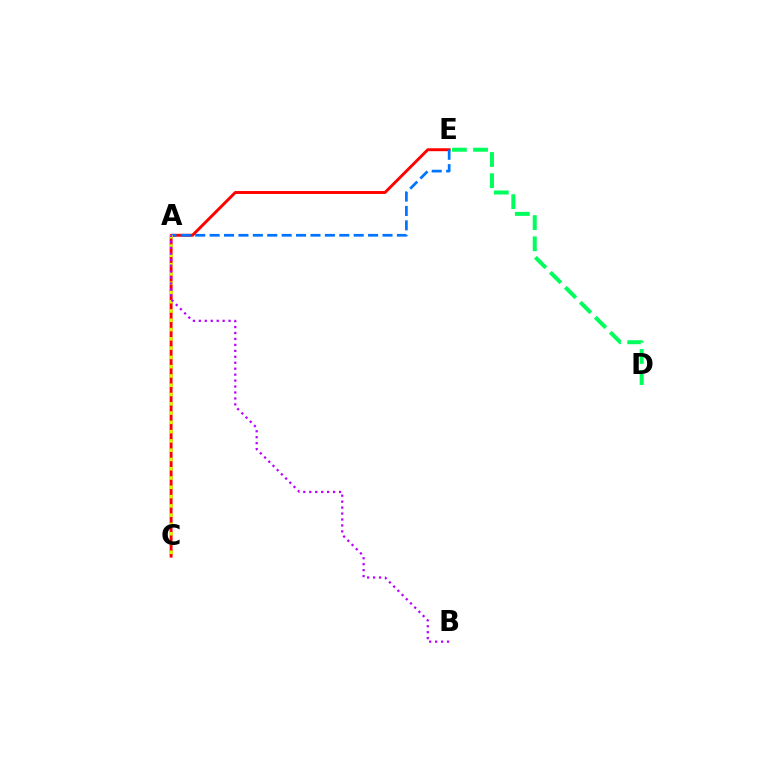{('C', 'E'): [{'color': '#ff0000', 'line_style': 'solid', 'thickness': 2.11}], ('A', 'E'): [{'color': '#0074ff', 'line_style': 'dashed', 'thickness': 1.96}], ('A', 'C'): [{'color': '#d1ff00', 'line_style': 'dotted', 'thickness': 2.52}], ('A', 'B'): [{'color': '#b900ff', 'line_style': 'dotted', 'thickness': 1.62}], ('D', 'E'): [{'color': '#00ff5c', 'line_style': 'dashed', 'thickness': 2.88}]}